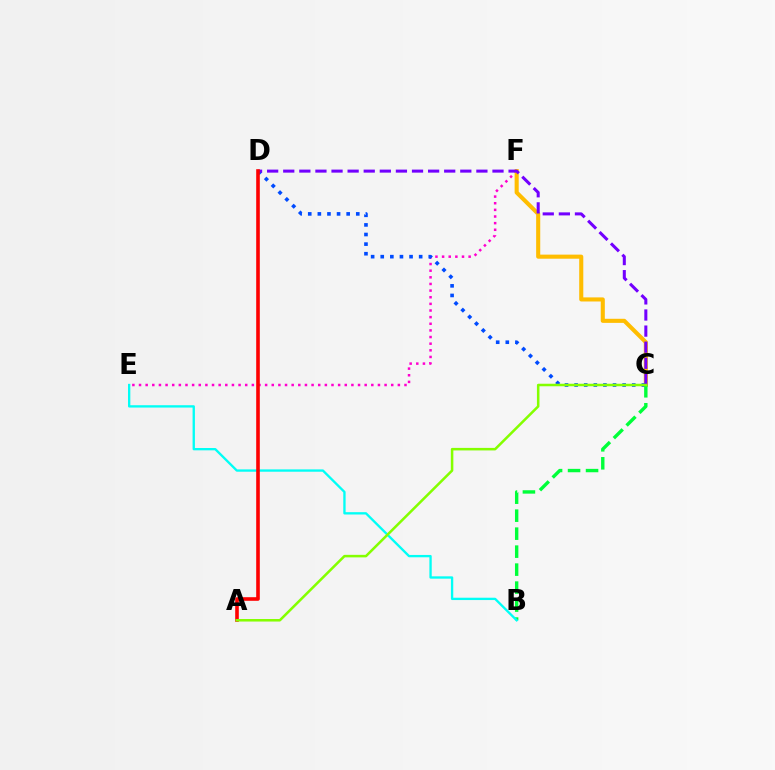{('E', 'F'): [{'color': '#ff00cf', 'line_style': 'dotted', 'thickness': 1.8}], ('C', 'F'): [{'color': '#ffbd00', 'line_style': 'solid', 'thickness': 2.94}], ('C', 'D'): [{'color': '#004bff', 'line_style': 'dotted', 'thickness': 2.61}, {'color': '#7200ff', 'line_style': 'dashed', 'thickness': 2.19}], ('B', 'C'): [{'color': '#00ff39', 'line_style': 'dashed', 'thickness': 2.44}], ('B', 'E'): [{'color': '#00fff6', 'line_style': 'solid', 'thickness': 1.68}], ('A', 'D'): [{'color': '#ff0000', 'line_style': 'solid', 'thickness': 2.6}], ('A', 'C'): [{'color': '#84ff00', 'line_style': 'solid', 'thickness': 1.82}]}